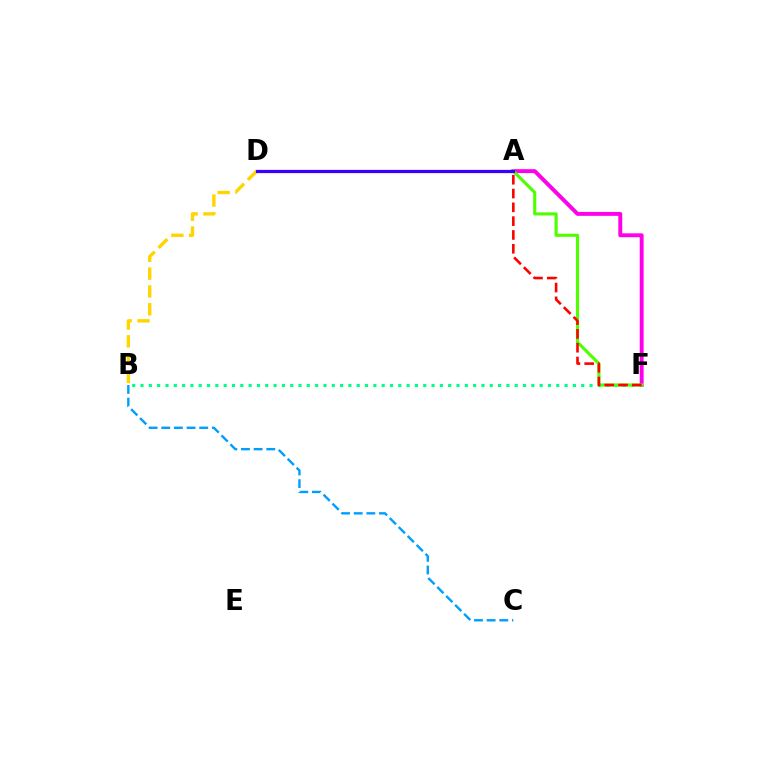{('A', 'F'): [{'color': '#ff00ed', 'line_style': 'solid', 'thickness': 2.82}, {'color': '#4fff00', 'line_style': 'solid', 'thickness': 2.25}, {'color': '#ff0000', 'line_style': 'dashed', 'thickness': 1.88}], ('B', 'F'): [{'color': '#00ff86', 'line_style': 'dotted', 'thickness': 2.26}], ('B', 'D'): [{'color': '#ffd500', 'line_style': 'dashed', 'thickness': 2.42}], ('A', 'D'): [{'color': '#3700ff', 'line_style': 'solid', 'thickness': 2.33}], ('B', 'C'): [{'color': '#009eff', 'line_style': 'dashed', 'thickness': 1.72}]}